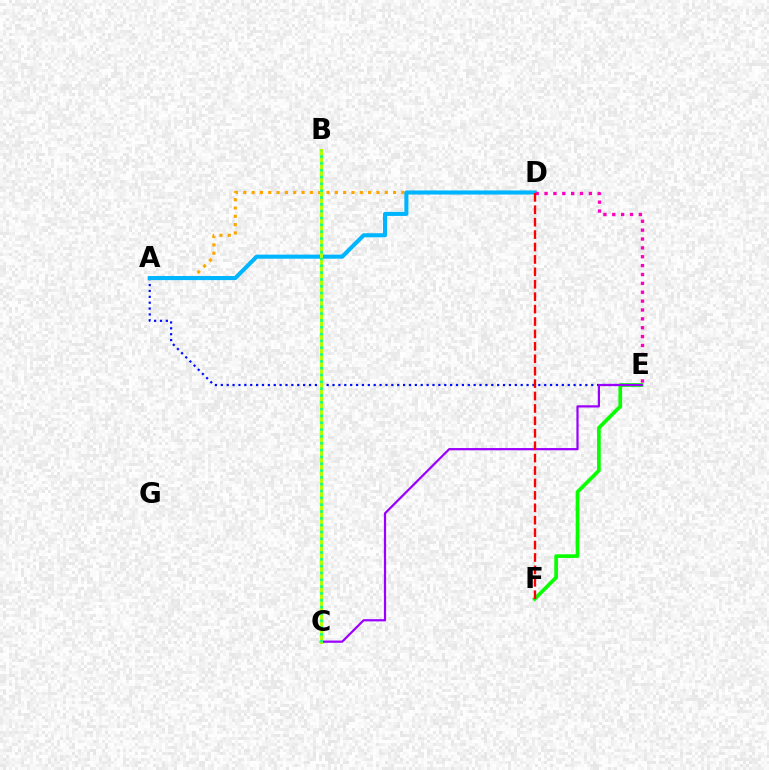{('A', 'D'): [{'color': '#ffa500', 'line_style': 'dotted', 'thickness': 2.26}, {'color': '#00b5ff', 'line_style': 'solid', 'thickness': 2.95}], ('A', 'E'): [{'color': '#0010ff', 'line_style': 'dotted', 'thickness': 1.6}], ('E', 'F'): [{'color': '#08ff00', 'line_style': 'solid', 'thickness': 2.65}], ('C', 'E'): [{'color': '#9b00ff', 'line_style': 'solid', 'thickness': 1.6}], ('B', 'C'): [{'color': '#b3ff00', 'line_style': 'solid', 'thickness': 2.19}, {'color': '#00ff9d', 'line_style': 'dotted', 'thickness': 1.85}], ('D', 'E'): [{'color': '#ff00bd', 'line_style': 'dotted', 'thickness': 2.41}], ('D', 'F'): [{'color': '#ff0000', 'line_style': 'dashed', 'thickness': 1.69}]}